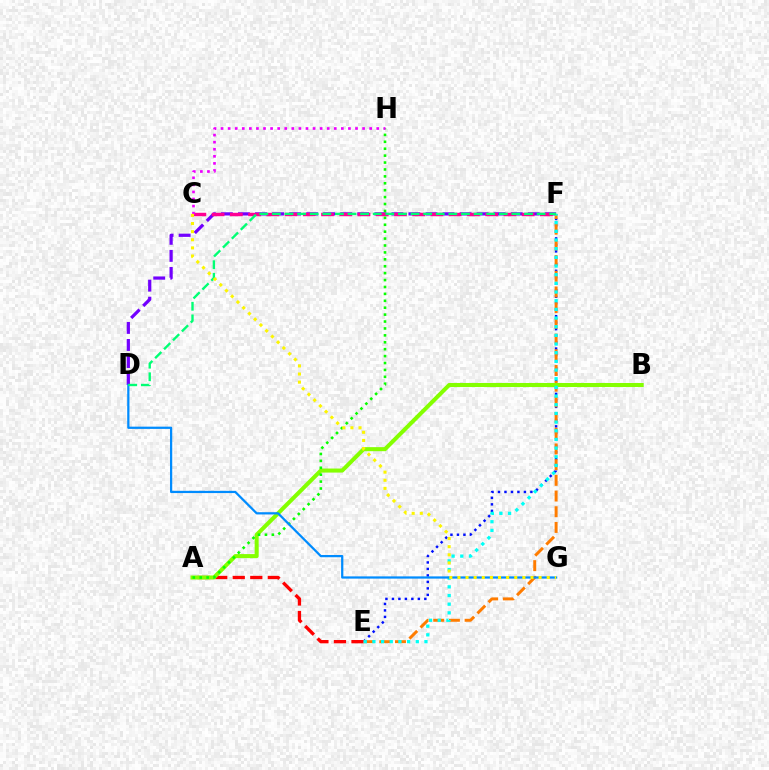{('E', 'F'): [{'color': '#0010ff', 'line_style': 'dotted', 'thickness': 1.76}, {'color': '#ff7c00', 'line_style': 'dashed', 'thickness': 2.13}, {'color': '#00fff6', 'line_style': 'dotted', 'thickness': 2.36}], ('D', 'F'): [{'color': '#7200ff', 'line_style': 'dashed', 'thickness': 2.32}, {'color': '#00ff74', 'line_style': 'dashed', 'thickness': 1.71}], ('C', 'F'): [{'color': '#ff0094', 'line_style': 'dashed', 'thickness': 2.48}], ('A', 'E'): [{'color': '#ff0000', 'line_style': 'dashed', 'thickness': 2.38}], ('A', 'B'): [{'color': '#84ff00', 'line_style': 'solid', 'thickness': 2.91}], ('A', 'H'): [{'color': '#08ff00', 'line_style': 'dotted', 'thickness': 1.88}], ('D', 'G'): [{'color': '#008cff', 'line_style': 'solid', 'thickness': 1.61}], ('C', 'H'): [{'color': '#ee00ff', 'line_style': 'dotted', 'thickness': 1.92}], ('C', 'G'): [{'color': '#fcf500', 'line_style': 'dotted', 'thickness': 2.21}]}